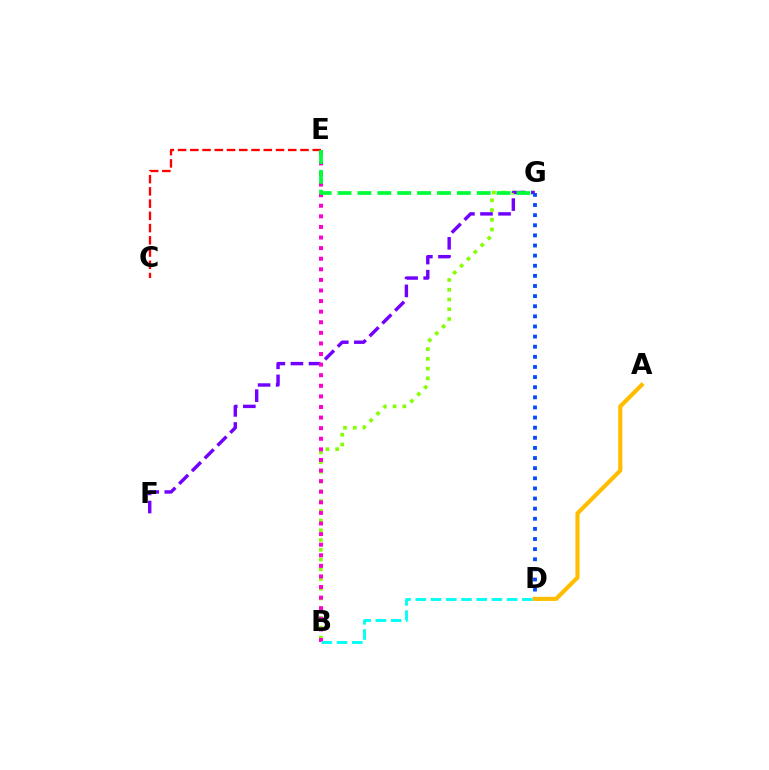{('C', 'E'): [{'color': '#ff0000', 'line_style': 'dashed', 'thickness': 1.66}], ('B', 'G'): [{'color': '#84ff00', 'line_style': 'dotted', 'thickness': 2.65}], ('F', 'G'): [{'color': '#7200ff', 'line_style': 'dashed', 'thickness': 2.46}], ('B', 'E'): [{'color': '#ff00cf', 'line_style': 'dotted', 'thickness': 2.88}], ('D', 'G'): [{'color': '#004bff', 'line_style': 'dotted', 'thickness': 2.75}], ('E', 'G'): [{'color': '#00ff39', 'line_style': 'dashed', 'thickness': 2.7}], ('B', 'D'): [{'color': '#00fff6', 'line_style': 'dashed', 'thickness': 2.07}], ('A', 'D'): [{'color': '#ffbd00', 'line_style': 'solid', 'thickness': 2.98}]}